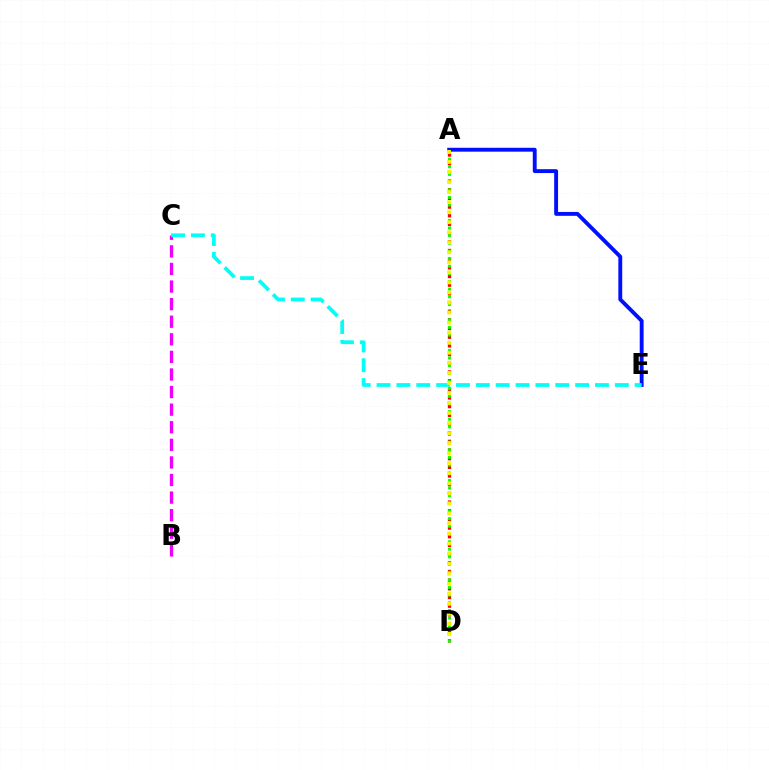{('A', 'D'): [{'color': '#ff0000', 'line_style': 'dotted', 'thickness': 2.36}, {'color': '#08ff00', 'line_style': 'dotted', 'thickness': 2.08}, {'color': '#fcf500', 'line_style': 'dotted', 'thickness': 2.73}], ('A', 'E'): [{'color': '#0010ff', 'line_style': 'solid', 'thickness': 2.79}], ('B', 'C'): [{'color': '#ee00ff', 'line_style': 'dashed', 'thickness': 2.39}], ('C', 'E'): [{'color': '#00fff6', 'line_style': 'dashed', 'thickness': 2.7}]}